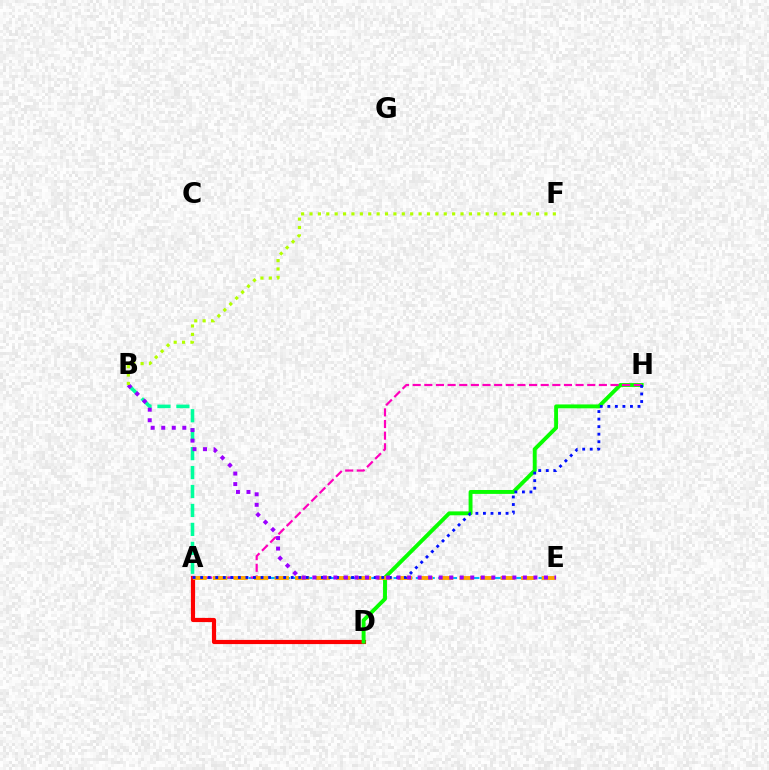{('A', 'E'): [{'color': '#00b5ff', 'line_style': 'dashed', 'thickness': 1.51}, {'color': '#ffa500', 'line_style': 'dashed', 'thickness': 2.79}], ('A', 'D'): [{'color': '#ff0000', 'line_style': 'solid', 'thickness': 3.0}], ('D', 'H'): [{'color': '#08ff00', 'line_style': 'solid', 'thickness': 2.81}], ('A', 'B'): [{'color': '#00ff9d', 'line_style': 'dashed', 'thickness': 2.57}], ('A', 'H'): [{'color': '#ff00bd', 'line_style': 'dashed', 'thickness': 1.58}, {'color': '#0010ff', 'line_style': 'dotted', 'thickness': 2.05}], ('B', 'E'): [{'color': '#9b00ff', 'line_style': 'dotted', 'thickness': 2.86}], ('B', 'F'): [{'color': '#b3ff00', 'line_style': 'dotted', 'thickness': 2.28}]}